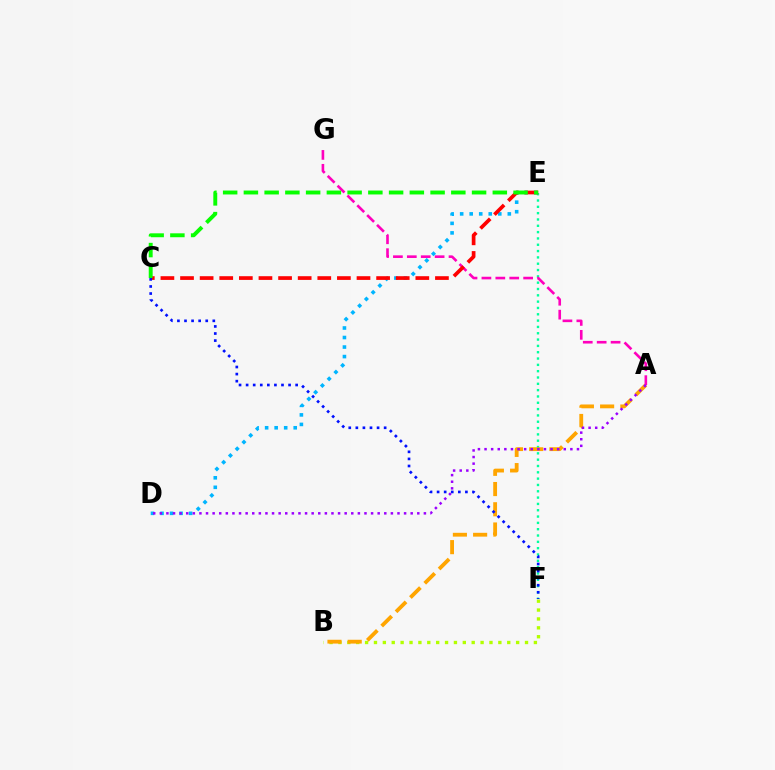{('B', 'F'): [{'color': '#b3ff00', 'line_style': 'dotted', 'thickness': 2.41}], ('D', 'E'): [{'color': '#00b5ff', 'line_style': 'dotted', 'thickness': 2.59}], ('E', 'F'): [{'color': '#00ff9d', 'line_style': 'dotted', 'thickness': 1.72}], ('A', 'B'): [{'color': '#ffa500', 'line_style': 'dashed', 'thickness': 2.75}], ('A', 'G'): [{'color': '#ff00bd', 'line_style': 'dashed', 'thickness': 1.89}], ('C', 'E'): [{'color': '#ff0000', 'line_style': 'dashed', 'thickness': 2.66}, {'color': '#08ff00', 'line_style': 'dashed', 'thickness': 2.82}], ('A', 'D'): [{'color': '#9b00ff', 'line_style': 'dotted', 'thickness': 1.79}], ('C', 'F'): [{'color': '#0010ff', 'line_style': 'dotted', 'thickness': 1.92}]}